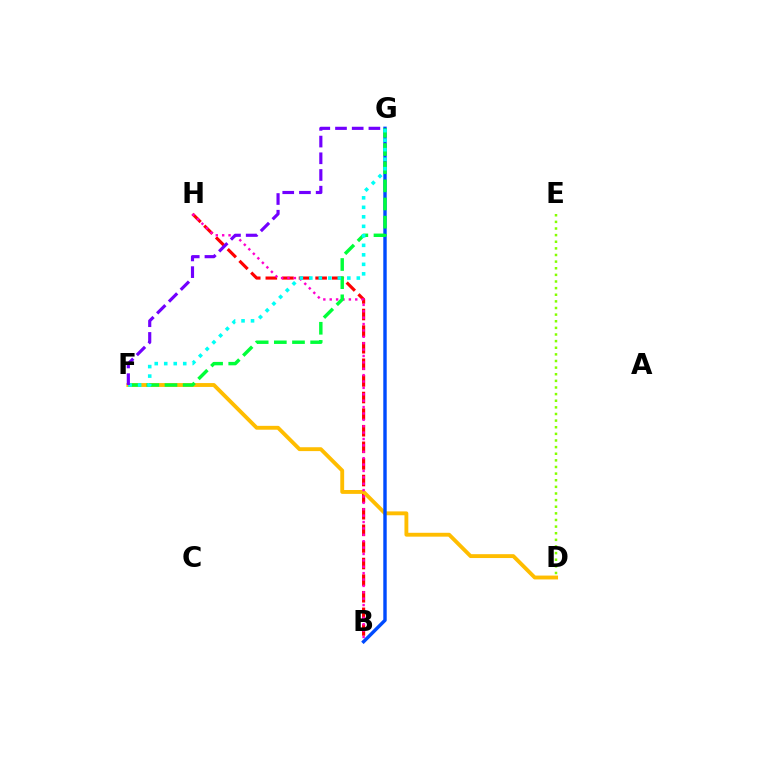{('B', 'H'): [{'color': '#ff0000', 'line_style': 'dashed', 'thickness': 2.26}, {'color': '#ff00cf', 'line_style': 'dotted', 'thickness': 1.74}], ('D', 'F'): [{'color': '#ffbd00', 'line_style': 'solid', 'thickness': 2.78}], ('B', 'G'): [{'color': '#004bff', 'line_style': 'solid', 'thickness': 2.46}], ('F', 'G'): [{'color': '#00ff39', 'line_style': 'dashed', 'thickness': 2.47}, {'color': '#00fff6', 'line_style': 'dotted', 'thickness': 2.58}, {'color': '#7200ff', 'line_style': 'dashed', 'thickness': 2.27}], ('D', 'E'): [{'color': '#84ff00', 'line_style': 'dotted', 'thickness': 1.8}]}